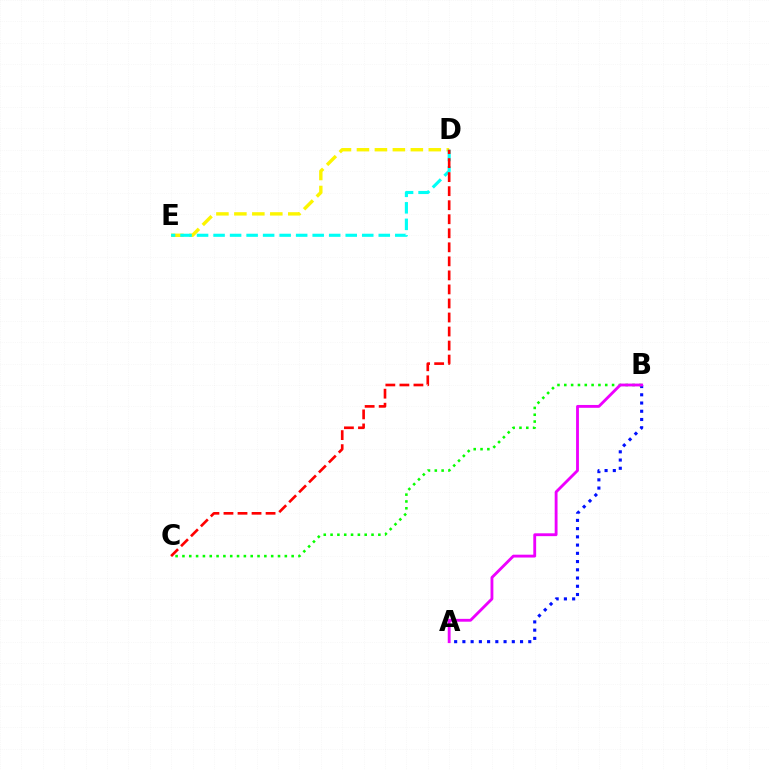{('A', 'B'): [{'color': '#0010ff', 'line_style': 'dotted', 'thickness': 2.24}, {'color': '#ee00ff', 'line_style': 'solid', 'thickness': 2.05}], ('D', 'E'): [{'color': '#fcf500', 'line_style': 'dashed', 'thickness': 2.44}, {'color': '#00fff6', 'line_style': 'dashed', 'thickness': 2.24}], ('C', 'D'): [{'color': '#ff0000', 'line_style': 'dashed', 'thickness': 1.91}], ('B', 'C'): [{'color': '#08ff00', 'line_style': 'dotted', 'thickness': 1.85}]}